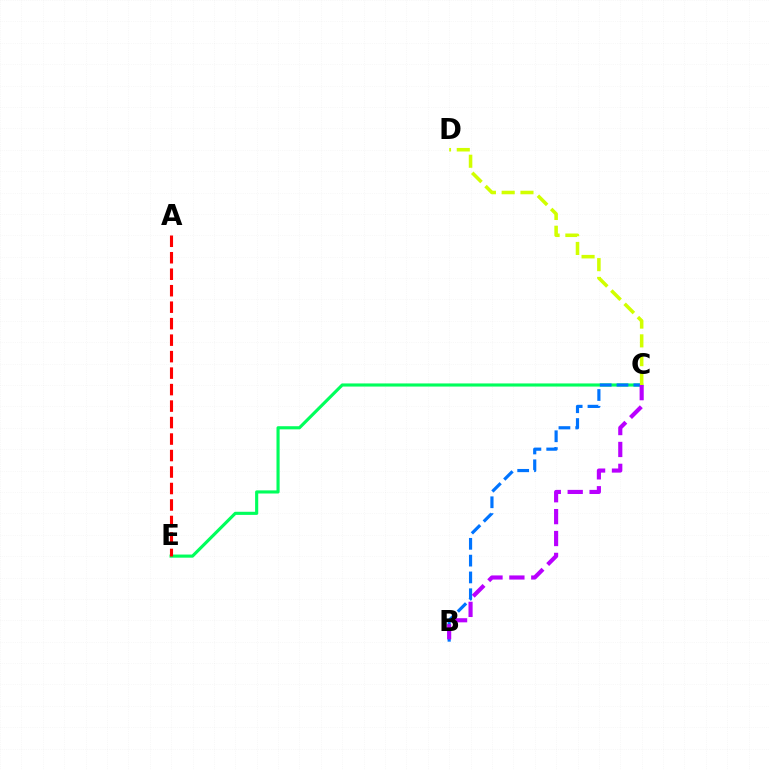{('C', 'E'): [{'color': '#00ff5c', 'line_style': 'solid', 'thickness': 2.25}], ('A', 'E'): [{'color': '#ff0000', 'line_style': 'dashed', 'thickness': 2.24}], ('B', 'C'): [{'color': '#0074ff', 'line_style': 'dashed', 'thickness': 2.28}, {'color': '#b900ff', 'line_style': 'dashed', 'thickness': 2.97}], ('C', 'D'): [{'color': '#d1ff00', 'line_style': 'dashed', 'thickness': 2.55}]}